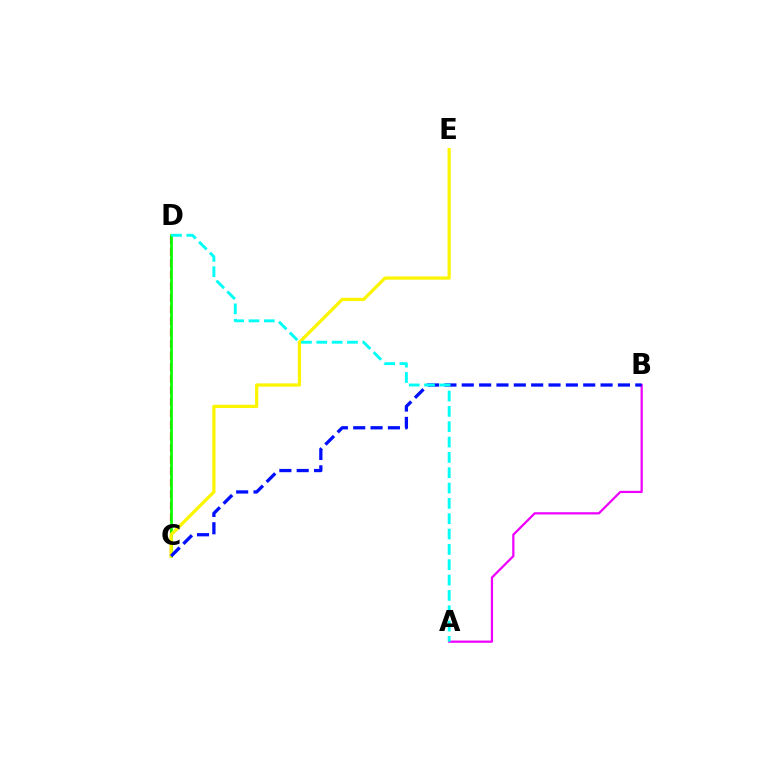{('C', 'D'): [{'color': '#ff0000', 'line_style': 'dashed', 'thickness': 1.57}, {'color': '#08ff00', 'line_style': 'solid', 'thickness': 1.95}], ('A', 'B'): [{'color': '#ee00ff', 'line_style': 'solid', 'thickness': 1.61}], ('C', 'E'): [{'color': '#fcf500', 'line_style': 'solid', 'thickness': 2.33}], ('B', 'C'): [{'color': '#0010ff', 'line_style': 'dashed', 'thickness': 2.36}], ('A', 'D'): [{'color': '#00fff6', 'line_style': 'dashed', 'thickness': 2.08}]}